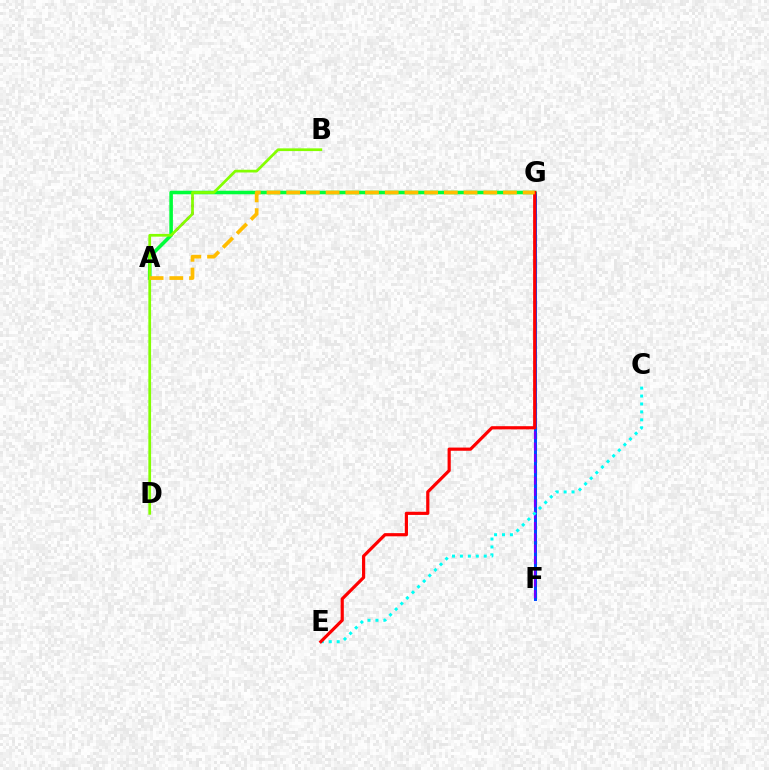{('F', 'G'): [{'color': '#004bff', 'line_style': 'solid', 'thickness': 2.19}, {'color': '#7200ff', 'line_style': 'dashed', 'thickness': 1.54}], ('A', 'G'): [{'color': '#ff00cf', 'line_style': 'dotted', 'thickness': 2.01}, {'color': '#00ff39', 'line_style': 'solid', 'thickness': 2.57}, {'color': '#ffbd00', 'line_style': 'dashed', 'thickness': 2.68}], ('C', 'E'): [{'color': '#00fff6', 'line_style': 'dotted', 'thickness': 2.16}], ('E', 'G'): [{'color': '#ff0000', 'line_style': 'solid', 'thickness': 2.29}], ('B', 'D'): [{'color': '#84ff00', 'line_style': 'solid', 'thickness': 1.96}]}